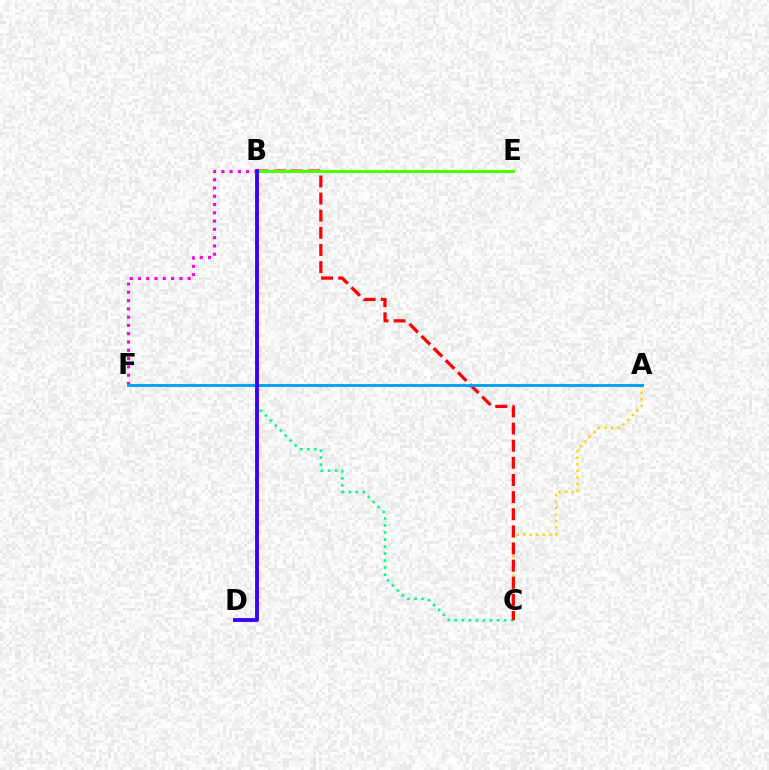{('B', 'F'): [{'color': '#ff00ed', 'line_style': 'dotted', 'thickness': 2.25}], ('A', 'C'): [{'color': '#ffd500', 'line_style': 'dotted', 'thickness': 1.77}], ('B', 'C'): [{'color': '#00ff86', 'line_style': 'dotted', 'thickness': 1.91}, {'color': '#ff0000', 'line_style': 'dashed', 'thickness': 2.33}], ('A', 'F'): [{'color': '#009eff', 'line_style': 'solid', 'thickness': 2.06}], ('B', 'E'): [{'color': '#4fff00', 'line_style': 'solid', 'thickness': 2.2}], ('B', 'D'): [{'color': '#3700ff', 'line_style': 'solid', 'thickness': 2.77}]}